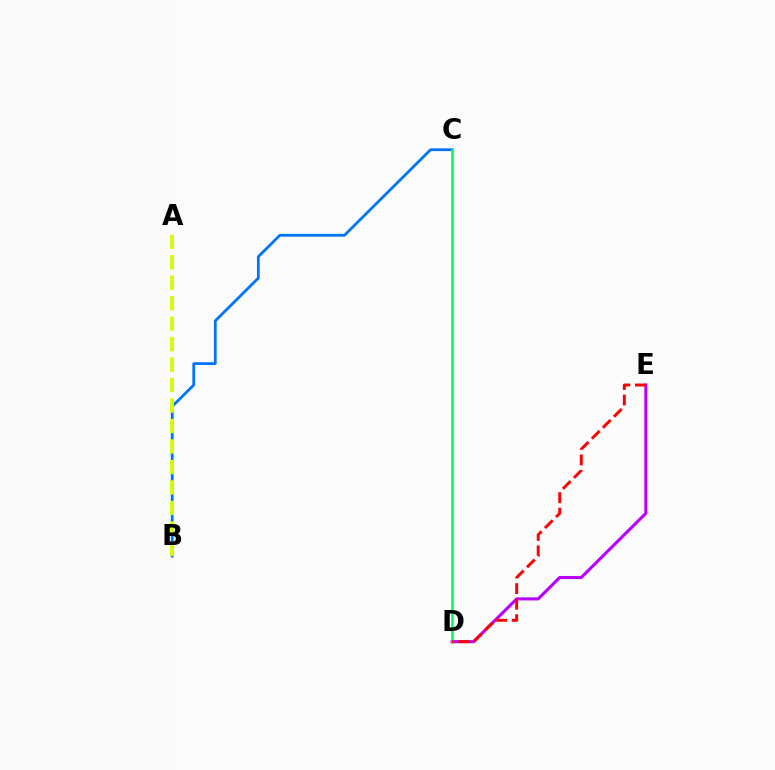{('B', 'C'): [{'color': '#0074ff', 'line_style': 'solid', 'thickness': 2.0}], ('D', 'E'): [{'color': '#b900ff', 'line_style': 'solid', 'thickness': 2.21}, {'color': '#ff0000', 'line_style': 'dashed', 'thickness': 2.11}], ('A', 'B'): [{'color': '#d1ff00', 'line_style': 'dashed', 'thickness': 2.78}], ('C', 'D'): [{'color': '#00ff5c', 'line_style': 'solid', 'thickness': 1.88}]}